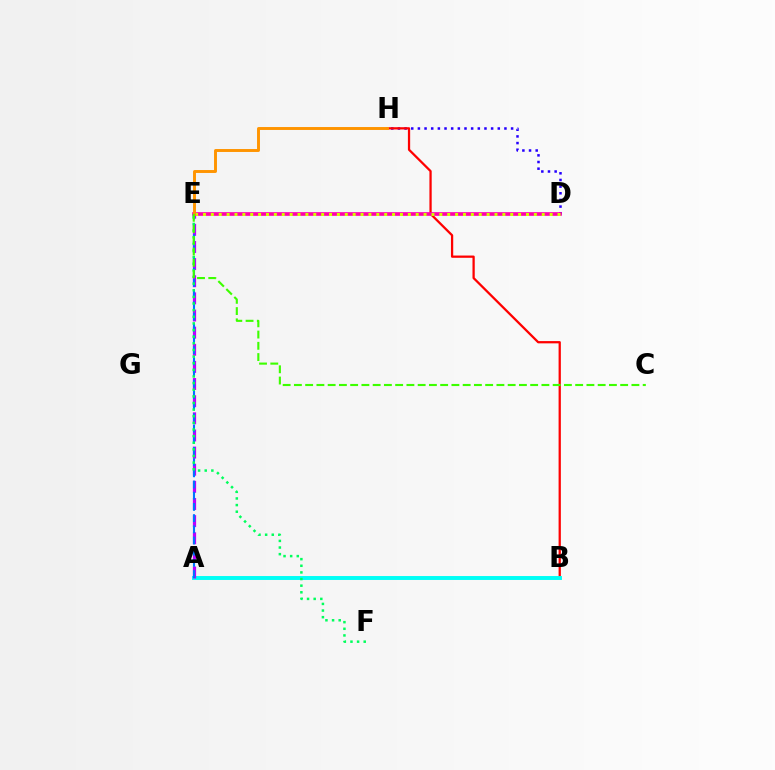{('D', 'H'): [{'color': '#2500ff', 'line_style': 'dotted', 'thickness': 1.81}], ('B', 'H'): [{'color': '#ff0000', 'line_style': 'solid', 'thickness': 1.63}], ('D', 'E'): [{'color': '#ff00ac', 'line_style': 'solid', 'thickness': 2.64}, {'color': '#d1ff00', 'line_style': 'dotted', 'thickness': 2.14}], ('A', 'B'): [{'color': '#00fff6', 'line_style': 'solid', 'thickness': 2.82}], ('A', 'E'): [{'color': '#b900ff', 'line_style': 'dashed', 'thickness': 2.33}, {'color': '#0074ff', 'line_style': 'dashed', 'thickness': 1.52}], ('E', 'H'): [{'color': '#ff9400', 'line_style': 'solid', 'thickness': 2.11}], ('E', 'F'): [{'color': '#00ff5c', 'line_style': 'dotted', 'thickness': 1.8}], ('C', 'E'): [{'color': '#3dff00', 'line_style': 'dashed', 'thickness': 1.53}]}